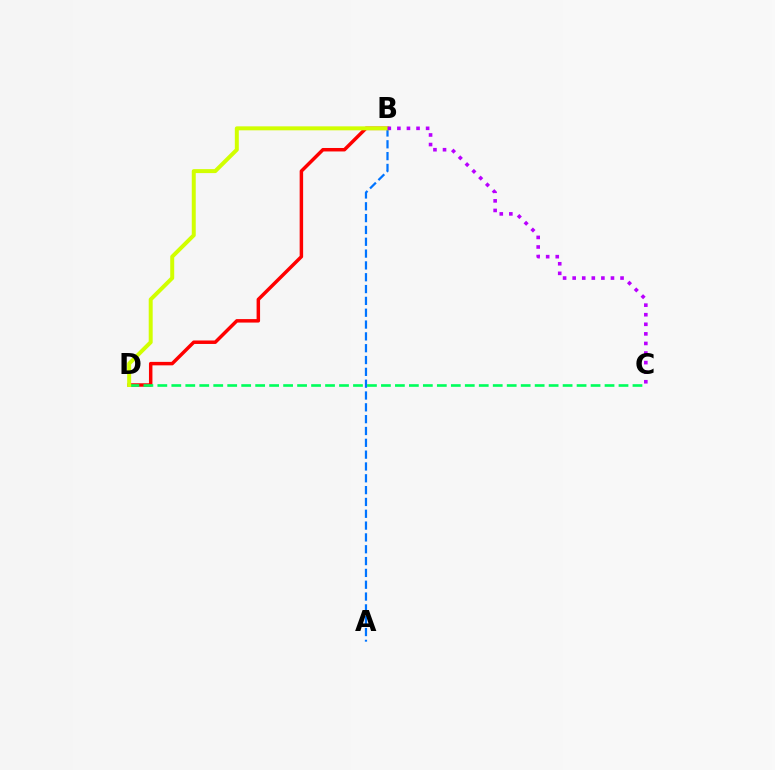{('A', 'B'): [{'color': '#0074ff', 'line_style': 'dashed', 'thickness': 1.61}], ('B', 'D'): [{'color': '#ff0000', 'line_style': 'solid', 'thickness': 2.5}, {'color': '#d1ff00', 'line_style': 'solid', 'thickness': 2.86}], ('C', 'D'): [{'color': '#00ff5c', 'line_style': 'dashed', 'thickness': 1.9}], ('B', 'C'): [{'color': '#b900ff', 'line_style': 'dotted', 'thickness': 2.6}]}